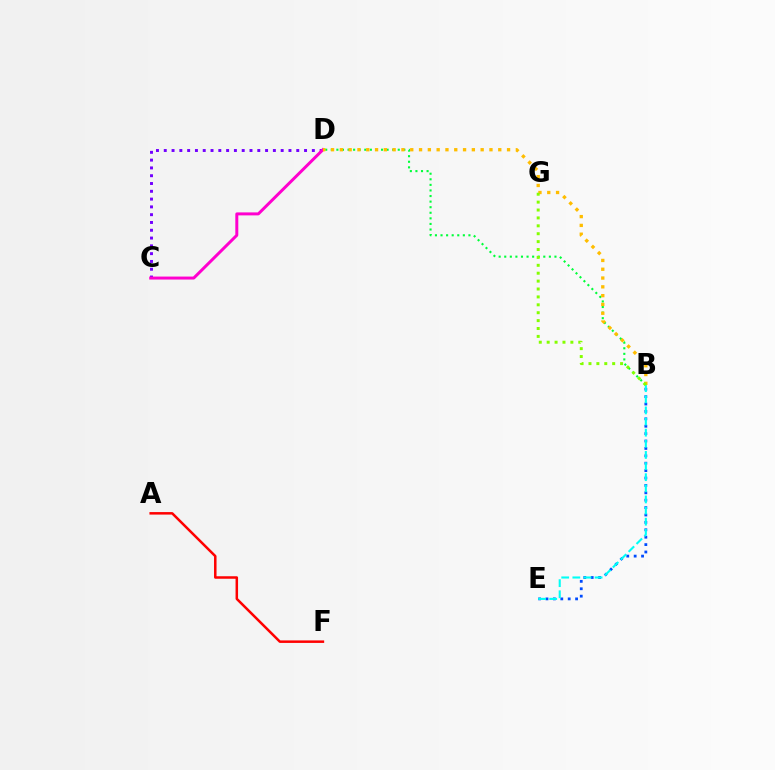{('C', 'D'): [{'color': '#7200ff', 'line_style': 'dotted', 'thickness': 2.12}, {'color': '#ff00cf', 'line_style': 'solid', 'thickness': 2.15}], ('B', 'E'): [{'color': '#004bff', 'line_style': 'dotted', 'thickness': 2.01}, {'color': '#00fff6', 'line_style': 'dashed', 'thickness': 1.51}], ('A', 'F'): [{'color': '#ff0000', 'line_style': 'solid', 'thickness': 1.8}], ('B', 'D'): [{'color': '#00ff39', 'line_style': 'dotted', 'thickness': 1.52}, {'color': '#ffbd00', 'line_style': 'dotted', 'thickness': 2.39}], ('B', 'G'): [{'color': '#84ff00', 'line_style': 'dotted', 'thickness': 2.15}]}